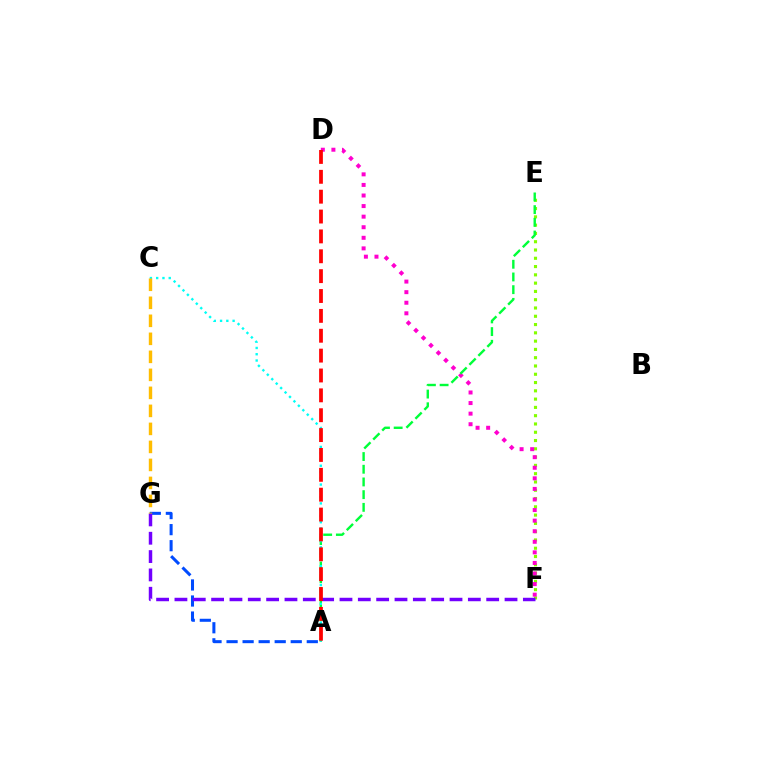{('E', 'F'): [{'color': '#84ff00', 'line_style': 'dotted', 'thickness': 2.25}], ('D', 'F'): [{'color': '#ff00cf', 'line_style': 'dotted', 'thickness': 2.87}], ('A', 'E'): [{'color': '#00ff39', 'line_style': 'dashed', 'thickness': 1.73}], ('A', 'G'): [{'color': '#004bff', 'line_style': 'dashed', 'thickness': 2.18}], ('F', 'G'): [{'color': '#7200ff', 'line_style': 'dashed', 'thickness': 2.49}], ('A', 'C'): [{'color': '#00fff6', 'line_style': 'dotted', 'thickness': 1.71}], ('A', 'D'): [{'color': '#ff0000', 'line_style': 'dashed', 'thickness': 2.7}], ('C', 'G'): [{'color': '#ffbd00', 'line_style': 'dashed', 'thickness': 2.45}]}